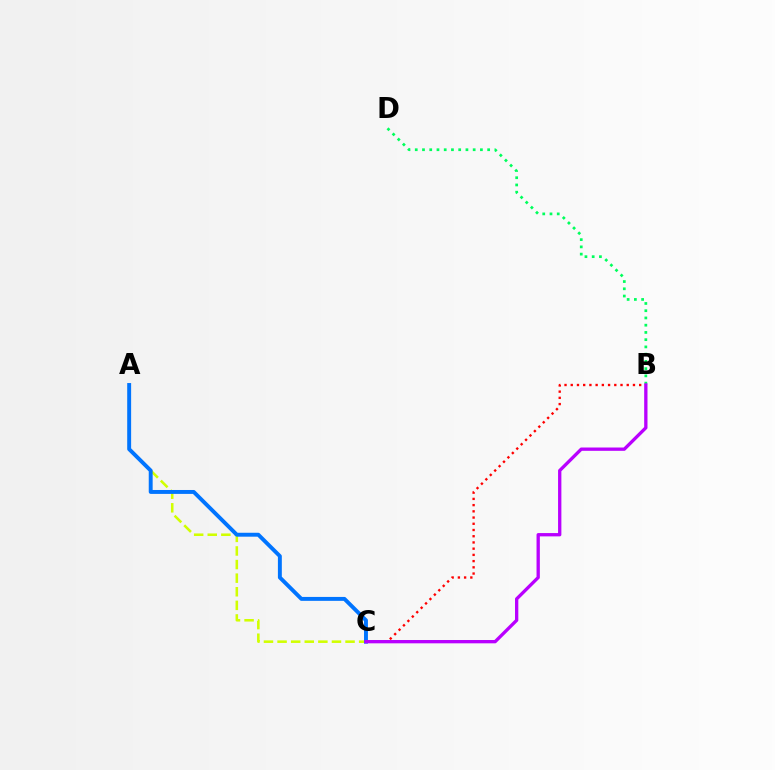{('B', 'C'): [{'color': '#ff0000', 'line_style': 'dotted', 'thickness': 1.69}, {'color': '#b900ff', 'line_style': 'solid', 'thickness': 2.38}], ('A', 'C'): [{'color': '#d1ff00', 'line_style': 'dashed', 'thickness': 1.85}, {'color': '#0074ff', 'line_style': 'solid', 'thickness': 2.82}], ('B', 'D'): [{'color': '#00ff5c', 'line_style': 'dotted', 'thickness': 1.97}]}